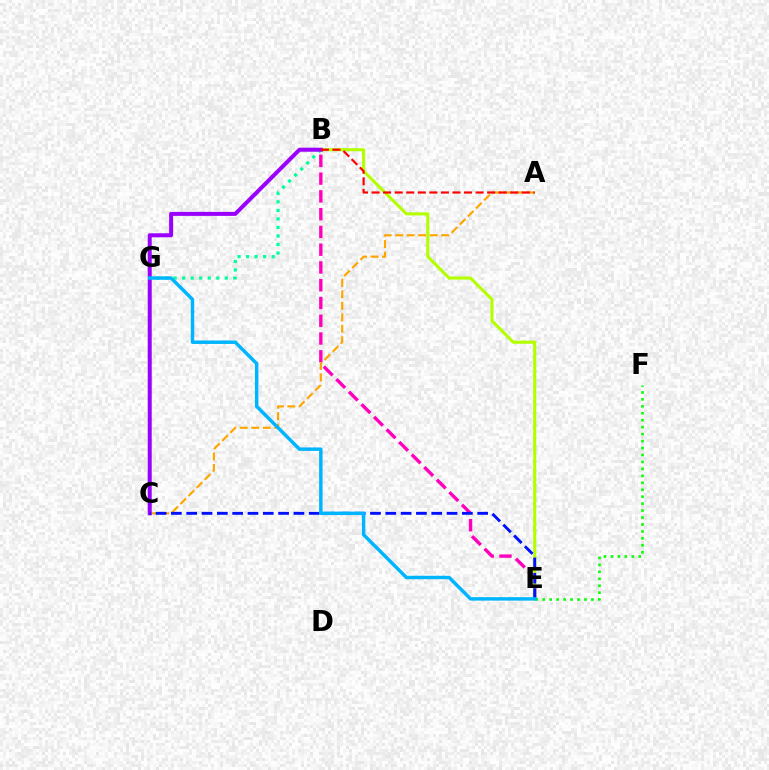{('B', 'E'): [{'color': '#ff00bd', 'line_style': 'dashed', 'thickness': 2.41}, {'color': '#b3ff00', 'line_style': 'solid', 'thickness': 2.22}], ('B', 'G'): [{'color': '#00ff9d', 'line_style': 'dotted', 'thickness': 2.32}], ('A', 'C'): [{'color': '#ffa500', 'line_style': 'dashed', 'thickness': 1.56}], ('E', 'F'): [{'color': '#08ff00', 'line_style': 'dotted', 'thickness': 1.89}], ('B', 'C'): [{'color': '#9b00ff', 'line_style': 'solid', 'thickness': 2.88}], ('A', 'B'): [{'color': '#ff0000', 'line_style': 'dashed', 'thickness': 1.57}], ('C', 'E'): [{'color': '#0010ff', 'line_style': 'dashed', 'thickness': 2.08}], ('E', 'G'): [{'color': '#00b5ff', 'line_style': 'solid', 'thickness': 2.49}]}